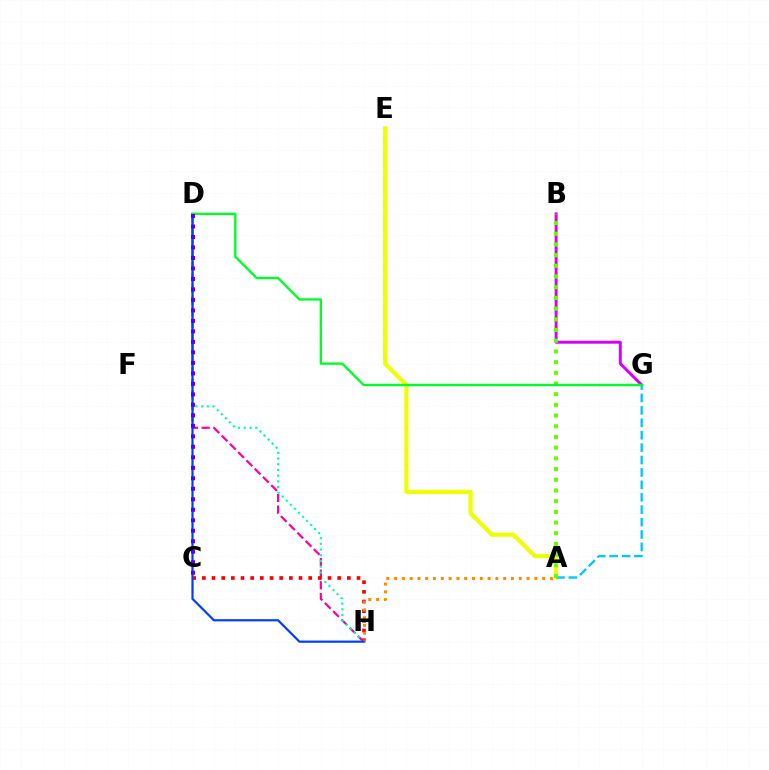{('D', 'H'): [{'color': '#ff00a0', 'line_style': 'dashed', 'thickness': 1.59}, {'color': '#00ffaf', 'line_style': 'dotted', 'thickness': 1.56}, {'color': '#003fff', 'line_style': 'solid', 'thickness': 1.59}], ('A', 'E'): [{'color': '#eeff00', 'line_style': 'solid', 'thickness': 2.98}], ('B', 'G'): [{'color': '#d600ff', 'line_style': 'solid', 'thickness': 2.14}], ('C', 'H'): [{'color': '#ff0000', 'line_style': 'dotted', 'thickness': 2.63}], ('A', 'G'): [{'color': '#00c7ff', 'line_style': 'dashed', 'thickness': 1.69}], ('A', 'H'): [{'color': '#ff8800', 'line_style': 'dotted', 'thickness': 2.12}], ('A', 'B'): [{'color': '#66ff00', 'line_style': 'dotted', 'thickness': 2.91}], ('D', 'G'): [{'color': '#00ff27', 'line_style': 'solid', 'thickness': 1.7}], ('C', 'D'): [{'color': '#4f00ff', 'line_style': 'dotted', 'thickness': 2.85}]}